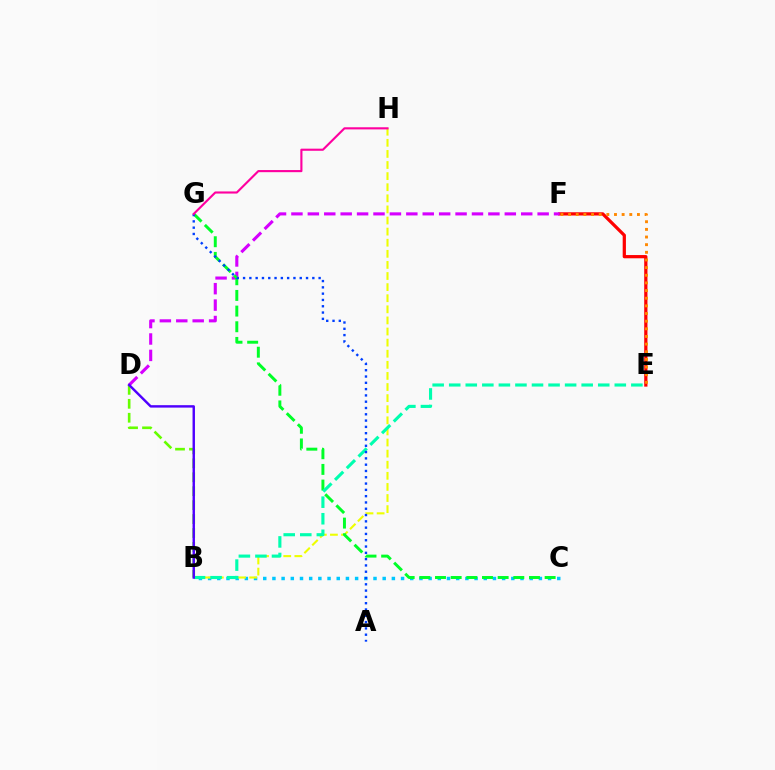{('E', 'F'): [{'color': '#ff0000', 'line_style': 'solid', 'thickness': 2.33}, {'color': '#ff8800', 'line_style': 'dotted', 'thickness': 2.08}], ('B', 'C'): [{'color': '#00c7ff', 'line_style': 'dotted', 'thickness': 2.5}], ('D', 'F'): [{'color': '#d600ff', 'line_style': 'dashed', 'thickness': 2.23}], ('B', 'H'): [{'color': '#eeff00', 'line_style': 'dashed', 'thickness': 1.51}], ('C', 'G'): [{'color': '#00ff27', 'line_style': 'dashed', 'thickness': 2.13}], ('B', 'E'): [{'color': '#00ffaf', 'line_style': 'dashed', 'thickness': 2.25}], ('B', 'D'): [{'color': '#66ff00', 'line_style': 'dashed', 'thickness': 1.89}, {'color': '#4f00ff', 'line_style': 'solid', 'thickness': 1.75}], ('A', 'G'): [{'color': '#003fff', 'line_style': 'dotted', 'thickness': 1.71}], ('G', 'H'): [{'color': '#ff00a0', 'line_style': 'solid', 'thickness': 1.53}]}